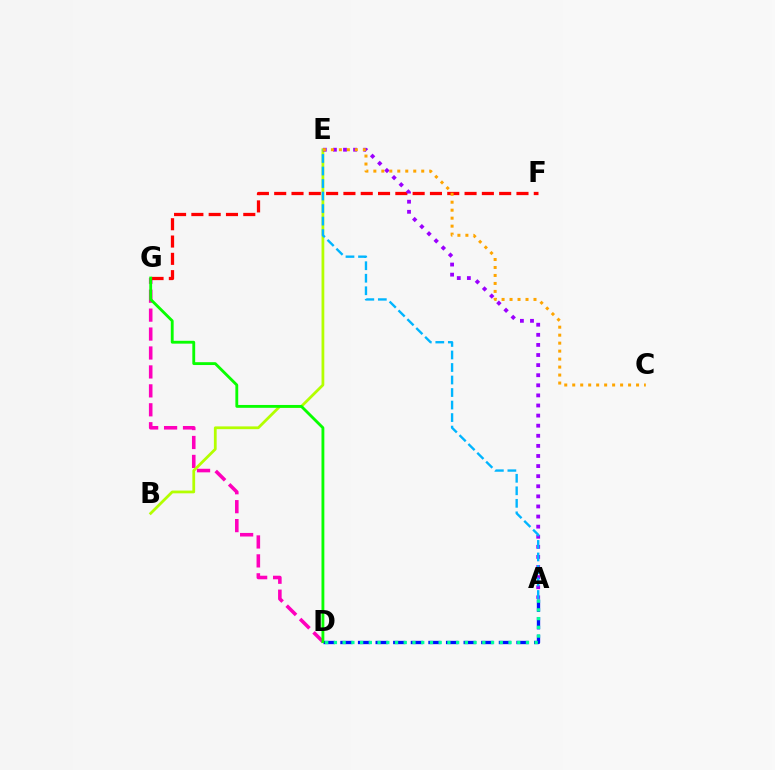{('A', 'D'): [{'color': '#0010ff', 'line_style': 'dashed', 'thickness': 2.39}, {'color': '#00ff9d', 'line_style': 'dotted', 'thickness': 2.37}], ('D', 'G'): [{'color': '#ff00bd', 'line_style': 'dashed', 'thickness': 2.57}, {'color': '#08ff00', 'line_style': 'solid', 'thickness': 2.05}], ('B', 'E'): [{'color': '#b3ff00', 'line_style': 'solid', 'thickness': 1.99}], ('F', 'G'): [{'color': '#ff0000', 'line_style': 'dashed', 'thickness': 2.35}], ('A', 'E'): [{'color': '#9b00ff', 'line_style': 'dotted', 'thickness': 2.74}, {'color': '#00b5ff', 'line_style': 'dashed', 'thickness': 1.7}], ('C', 'E'): [{'color': '#ffa500', 'line_style': 'dotted', 'thickness': 2.17}]}